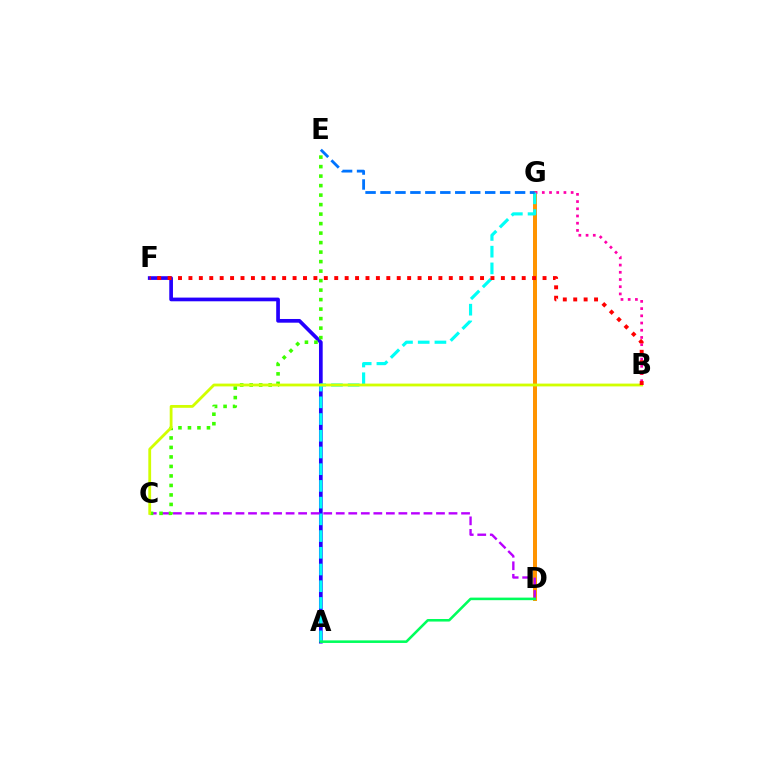{('A', 'F'): [{'color': '#2500ff', 'line_style': 'solid', 'thickness': 2.66}], ('D', 'G'): [{'color': '#ff9400', 'line_style': 'solid', 'thickness': 2.87}], ('B', 'G'): [{'color': '#ff00ac', 'line_style': 'dotted', 'thickness': 1.96}], ('A', 'G'): [{'color': '#00fff6', 'line_style': 'dashed', 'thickness': 2.27}], ('C', 'D'): [{'color': '#b900ff', 'line_style': 'dashed', 'thickness': 1.7}], ('A', 'D'): [{'color': '#00ff5c', 'line_style': 'solid', 'thickness': 1.85}], ('E', 'G'): [{'color': '#0074ff', 'line_style': 'dashed', 'thickness': 2.03}], ('C', 'E'): [{'color': '#3dff00', 'line_style': 'dotted', 'thickness': 2.58}], ('B', 'C'): [{'color': '#d1ff00', 'line_style': 'solid', 'thickness': 2.02}], ('B', 'F'): [{'color': '#ff0000', 'line_style': 'dotted', 'thickness': 2.83}]}